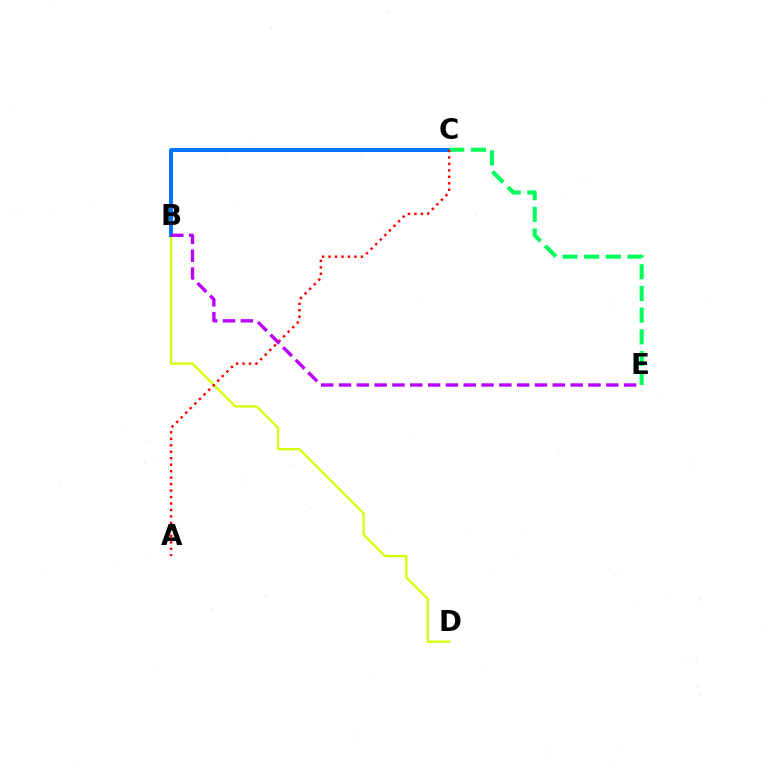{('B', 'D'): [{'color': '#d1ff00', 'line_style': 'solid', 'thickness': 1.61}], ('B', 'C'): [{'color': '#0074ff', 'line_style': 'solid', 'thickness': 2.86}], ('C', 'E'): [{'color': '#00ff5c', 'line_style': 'dashed', 'thickness': 2.95}], ('A', 'C'): [{'color': '#ff0000', 'line_style': 'dotted', 'thickness': 1.76}], ('B', 'E'): [{'color': '#b900ff', 'line_style': 'dashed', 'thickness': 2.42}]}